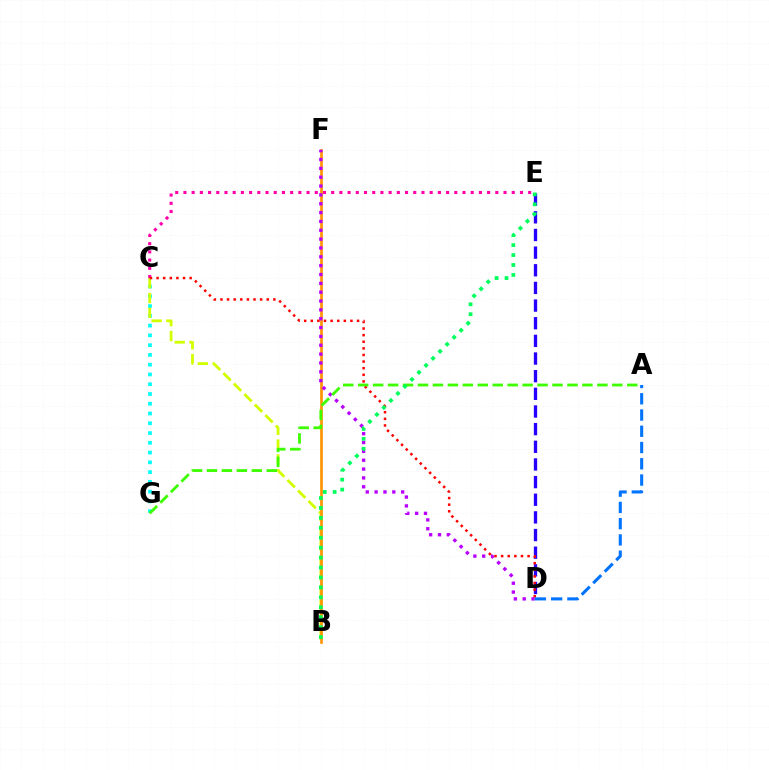{('C', 'G'): [{'color': '#00fff6', 'line_style': 'dotted', 'thickness': 2.65}], ('B', 'C'): [{'color': '#d1ff00', 'line_style': 'dashed', 'thickness': 2.01}], ('D', 'E'): [{'color': '#2500ff', 'line_style': 'dashed', 'thickness': 2.4}], ('C', 'E'): [{'color': '#ff00ac', 'line_style': 'dotted', 'thickness': 2.23}], ('B', 'F'): [{'color': '#ff9400', 'line_style': 'solid', 'thickness': 1.92}], ('D', 'F'): [{'color': '#b900ff', 'line_style': 'dotted', 'thickness': 2.4}], ('C', 'D'): [{'color': '#ff0000', 'line_style': 'dotted', 'thickness': 1.8}], ('A', 'D'): [{'color': '#0074ff', 'line_style': 'dashed', 'thickness': 2.21}], ('A', 'G'): [{'color': '#3dff00', 'line_style': 'dashed', 'thickness': 2.03}], ('B', 'E'): [{'color': '#00ff5c', 'line_style': 'dotted', 'thickness': 2.7}]}